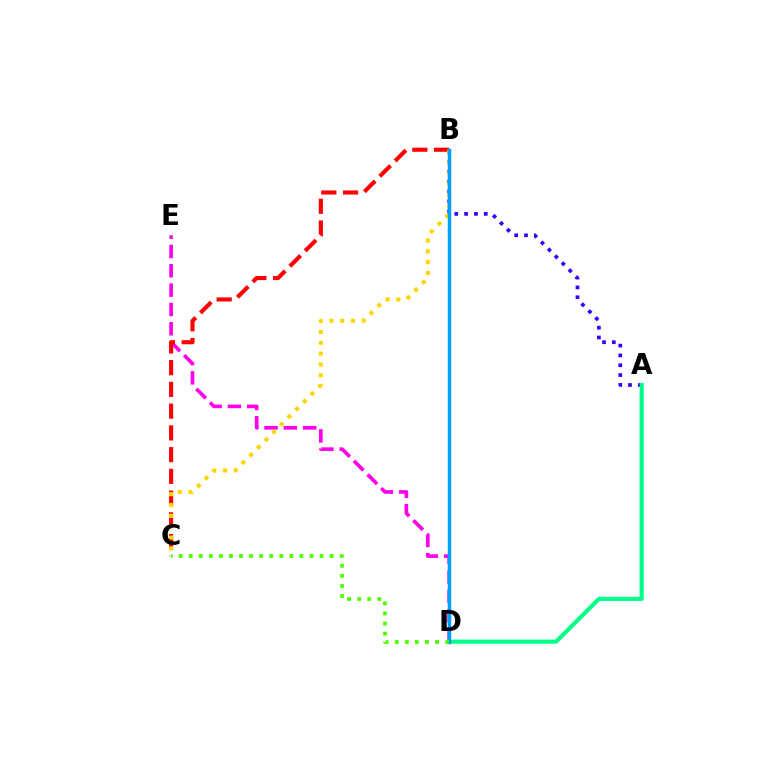{('D', 'E'): [{'color': '#ff00ed', 'line_style': 'dashed', 'thickness': 2.62}], ('A', 'B'): [{'color': '#3700ff', 'line_style': 'dotted', 'thickness': 2.67}], ('B', 'C'): [{'color': '#ff0000', 'line_style': 'dashed', 'thickness': 2.95}, {'color': '#ffd500', 'line_style': 'dotted', 'thickness': 2.94}], ('A', 'D'): [{'color': '#00ff86', 'line_style': 'solid', 'thickness': 2.97}], ('B', 'D'): [{'color': '#009eff', 'line_style': 'solid', 'thickness': 2.52}], ('C', 'D'): [{'color': '#4fff00', 'line_style': 'dotted', 'thickness': 2.74}]}